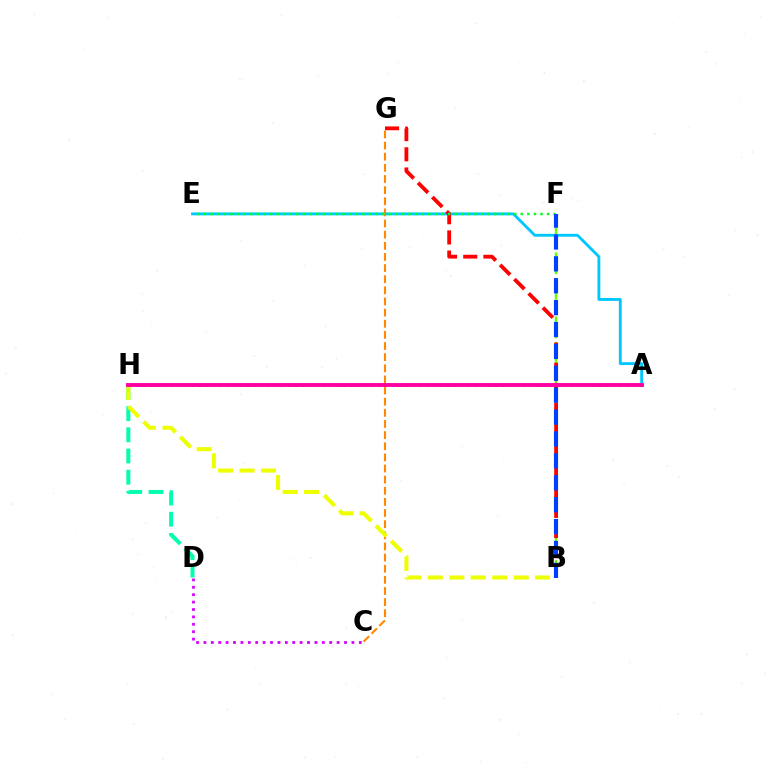{('B', 'F'): [{'color': '#66ff00', 'line_style': 'dashed', 'thickness': 1.74}, {'color': '#003fff', 'line_style': 'dashed', 'thickness': 2.97}], ('C', 'D'): [{'color': '#d600ff', 'line_style': 'dotted', 'thickness': 2.01}], ('A', 'E'): [{'color': '#00c7ff', 'line_style': 'solid', 'thickness': 2.06}], ('A', 'H'): [{'color': '#4f00ff', 'line_style': 'dotted', 'thickness': 1.87}, {'color': '#ff00a0', 'line_style': 'solid', 'thickness': 2.79}], ('B', 'G'): [{'color': '#ff0000', 'line_style': 'dashed', 'thickness': 2.74}], ('D', 'H'): [{'color': '#00ffaf', 'line_style': 'dashed', 'thickness': 2.88}], ('C', 'G'): [{'color': '#ff8800', 'line_style': 'dashed', 'thickness': 1.51}], ('B', 'H'): [{'color': '#eeff00', 'line_style': 'dashed', 'thickness': 2.92}], ('E', 'F'): [{'color': '#00ff27', 'line_style': 'dotted', 'thickness': 1.79}]}